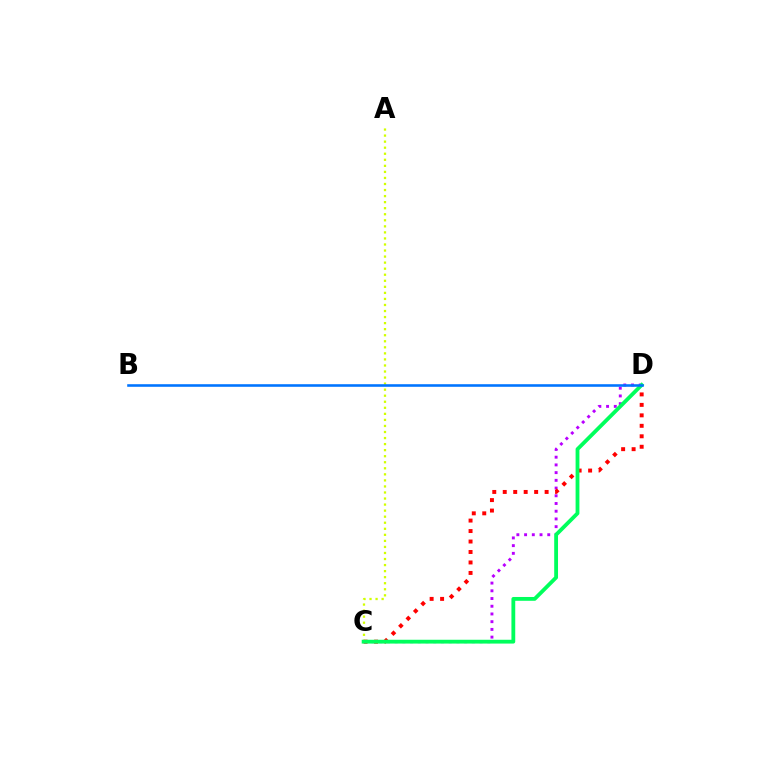{('C', 'D'): [{'color': '#b900ff', 'line_style': 'dotted', 'thickness': 2.1}, {'color': '#ff0000', 'line_style': 'dotted', 'thickness': 2.84}, {'color': '#00ff5c', 'line_style': 'solid', 'thickness': 2.75}], ('A', 'C'): [{'color': '#d1ff00', 'line_style': 'dotted', 'thickness': 1.64}], ('B', 'D'): [{'color': '#0074ff', 'line_style': 'solid', 'thickness': 1.86}]}